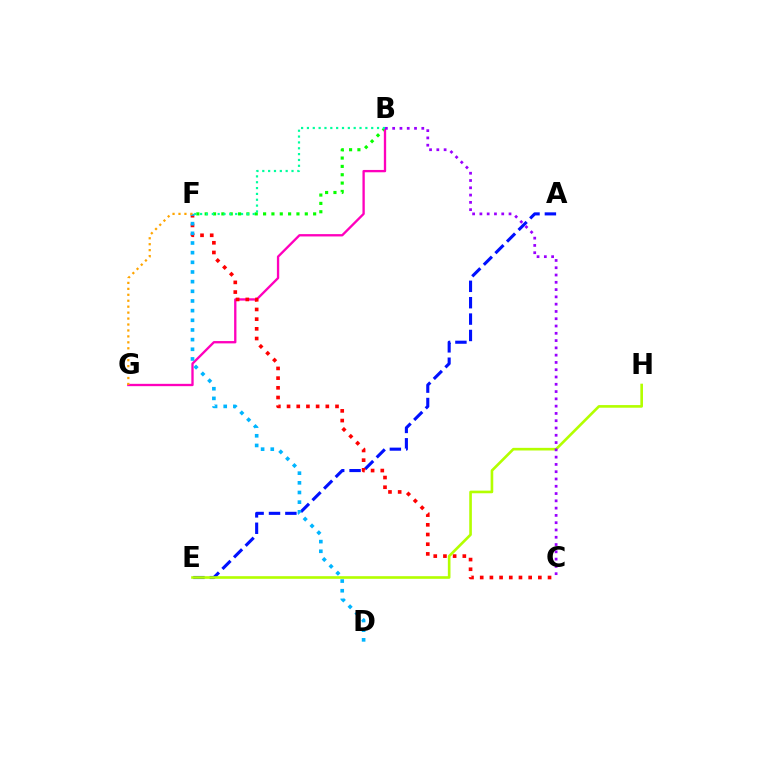{('B', 'F'): [{'color': '#08ff00', 'line_style': 'dotted', 'thickness': 2.27}, {'color': '#00ff9d', 'line_style': 'dotted', 'thickness': 1.59}], ('A', 'E'): [{'color': '#0010ff', 'line_style': 'dashed', 'thickness': 2.23}], ('B', 'G'): [{'color': '#ff00bd', 'line_style': 'solid', 'thickness': 1.68}], ('C', 'F'): [{'color': '#ff0000', 'line_style': 'dotted', 'thickness': 2.63}], ('E', 'H'): [{'color': '#b3ff00', 'line_style': 'solid', 'thickness': 1.9}], ('D', 'F'): [{'color': '#00b5ff', 'line_style': 'dotted', 'thickness': 2.63}], ('F', 'G'): [{'color': '#ffa500', 'line_style': 'dotted', 'thickness': 1.62}], ('B', 'C'): [{'color': '#9b00ff', 'line_style': 'dotted', 'thickness': 1.98}]}